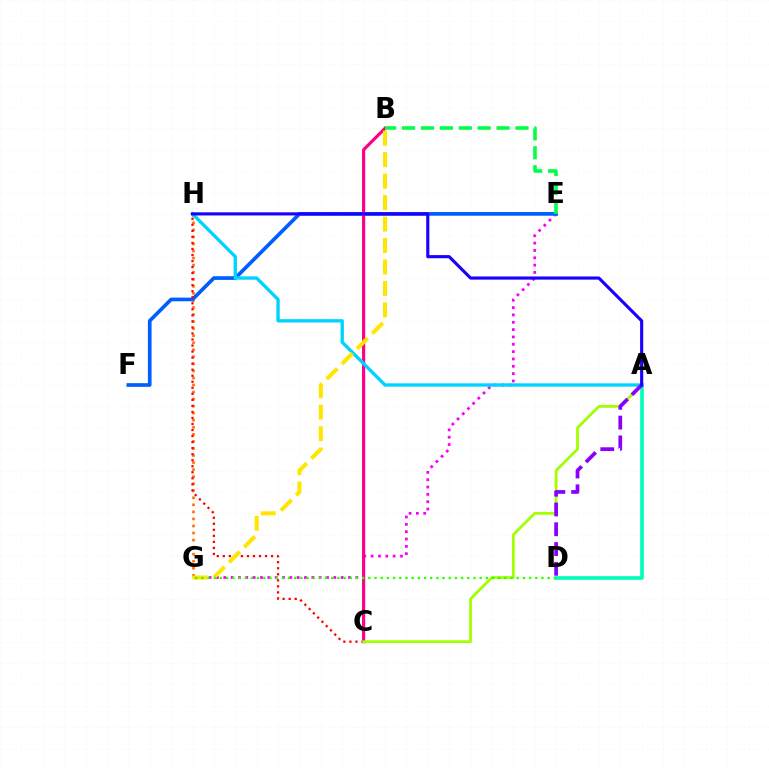{('E', 'G'): [{'color': '#fa00f9', 'line_style': 'dotted', 'thickness': 1.99}], ('G', 'H'): [{'color': '#ff7000', 'line_style': 'dotted', 'thickness': 1.92}], ('A', 'D'): [{'color': '#00ffbb', 'line_style': 'solid', 'thickness': 2.61}, {'color': '#8a00ff', 'line_style': 'dashed', 'thickness': 2.69}], ('E', 'F'): [{'color': '#005dff', 'line_style': 'solid', 'thickness': 2.65}], ('C', 'H'): [{'color': '#ff0000', 'line_style': 'dotted', 'thickness': 1.64}], ('B', 'C'): [{'color': '#ff0088', 'line_style': 'solid', 'thickness': 2.29}], ('A', 'H'): [{'color': '#00d3ff', 'line_style': 'solid', 'thickness': 2.41}, {'color': '#1900ff', 'line_style': 'solid', 'thickness': 2.25}], ('A', 'C'): [{'color': '#a2ff00', 'line_style': 'solid', 'thickness': 1.98}], ('B', 'E'): [{'color': '#00ff45', 'line_style': 'dashed', 'thickness': 2.57}], ('B', 'G'): [{'color': '#ffe600', 'line_style': 'dashed', 'thickness': 2.92}], ('D', 'G'): [{'color': '#31ff00', 'line_style': 'dotted', 'thickness': 1.68}]}